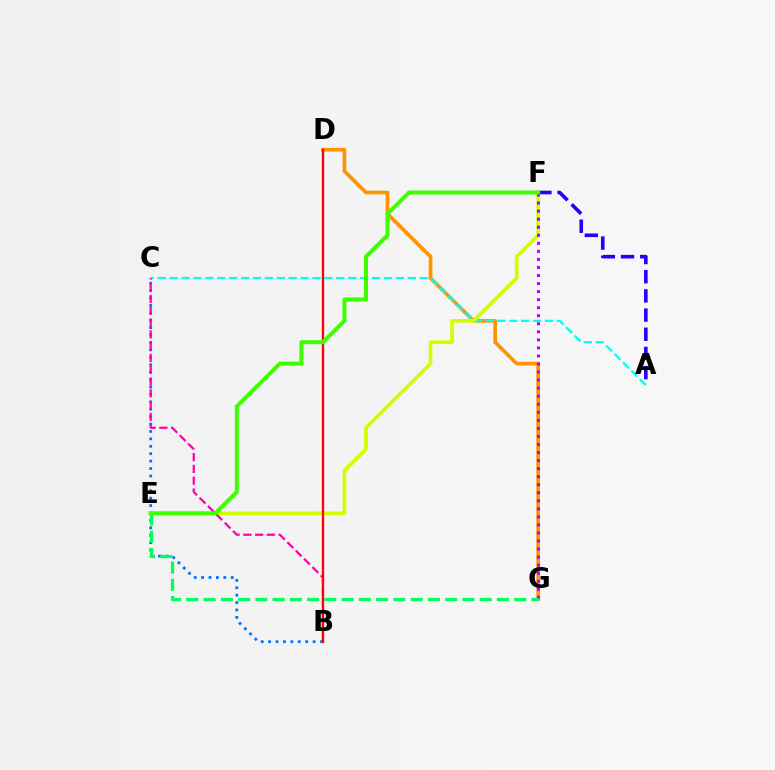{('D', 'G'): [{'color': '#ff9400', 'line_style': 'solid', 'thickness': 2.66}], ('A', 'C'): [{'color': '#00fff6', 'line_style': 'dashed', 'thickness': 1.62}], ('B', 'C'): [{'color': '#0074ff', 'line_style': 'dotted', 'thickness': 2.01}, {'color': '#ff00ac', 'line_style': 'dashed', 'thickness': 1.6}], ('E', 'F'): [{'color': '#d1ff00', 'line_style': 'solid', 'thickness': 2.65}, {'color': '#3dff00', 'line_style': 'solid', 'thickness': 2.88}], ('F', 'G'): [{'color': '#b900ff', 'line_style': 'dotted', 'thickness': 2.19}], ('B', 'D'): [{'color': '#ff0000', 'line_style': 'solid', 'thickness': 1.67}], ('A', 'F'): [{'color': '#2500ff', 'line_style': 'dashed', 'thickness': 2.61}], ('E', 'G'): [{'color': '#00ff5c', 'line_style': 'dashed', 'thickness': 2.34}]}